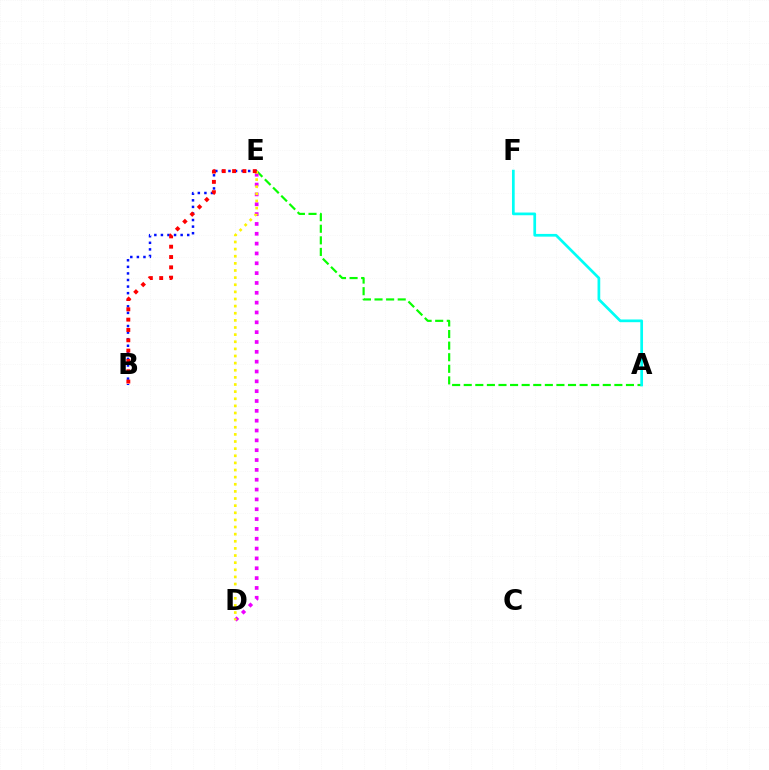{('A', 'E'): [{'color': '#08ff00', 'line_style': 'dashed', 'thickness': 1.57}], ('D', 'E'): [{'color': '#ee00ff', 'line_style': 'dotted', 'thickness': 2.67}, {'color': '#fcf500', 'line_style': 'dotted', 'thickness': 1.94}], ('B', 'E'): [{'color': '#0010ff', 'line_style': 'dotted', 'thickness': 1.79}, {'color': '#ff0000', 'line_style': 'dotted', 'thickness': 2.8}], ('A', 'F'): [{'color': '#00fff6', 'line_style': 'solid', 'thickness': 1.96}]}